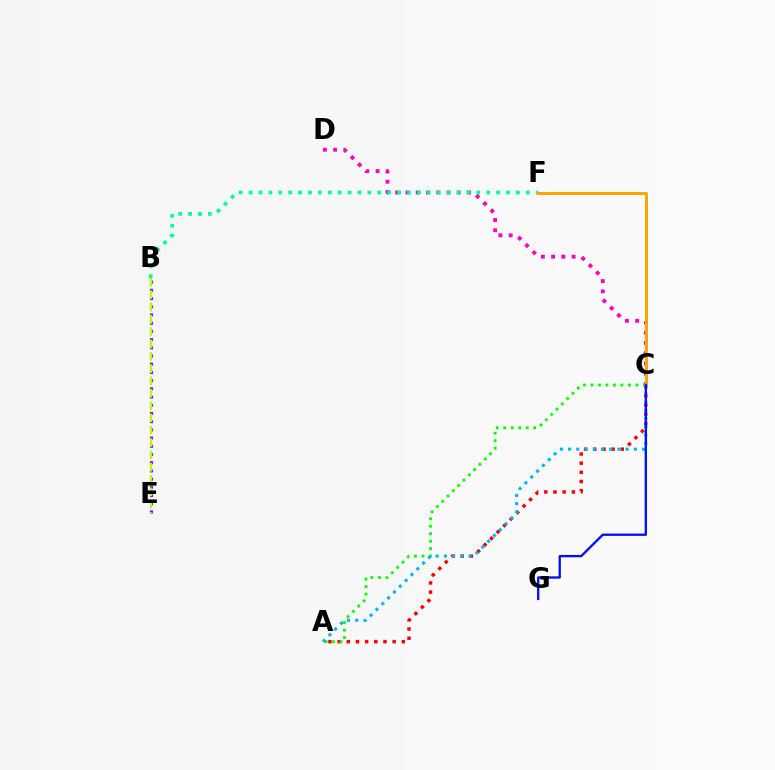{('C', 'D'): [{'color': '#ff00bd', 'line_style': 'dotted', 'thickness': 2.79}], ('A', 'C'): [{'color': '#ff0000', 'line_style': 'dotted', 'thickness': 2.49}, {'color': '#08ff00', 'line_style': 'dotted', 'thickness': 2.04}, {'color': '#00b5ff', 'line_style': 'dotted', 'thickness': 2.23}], ('B', 'E'): [{'color': '#9b00ff', 'line_style': 'dotted', 'thickness': 2.23}, {'color': '#b3ff00', 'line_style': 'dashed', 'thickness': 1.67}], ('B', 'F'): [{'color': '#00ff9d', 'line_style': 'dotted', 'thickness': 2.69}], ('C', 'F'): [{'color': '#ffa500', 'line_style': 'solid', 'thickness': 2.16}], ('C', 'G'): [{'color': '#0010ff', 'line_style': 'solid', 'thickness': 1.68}]}